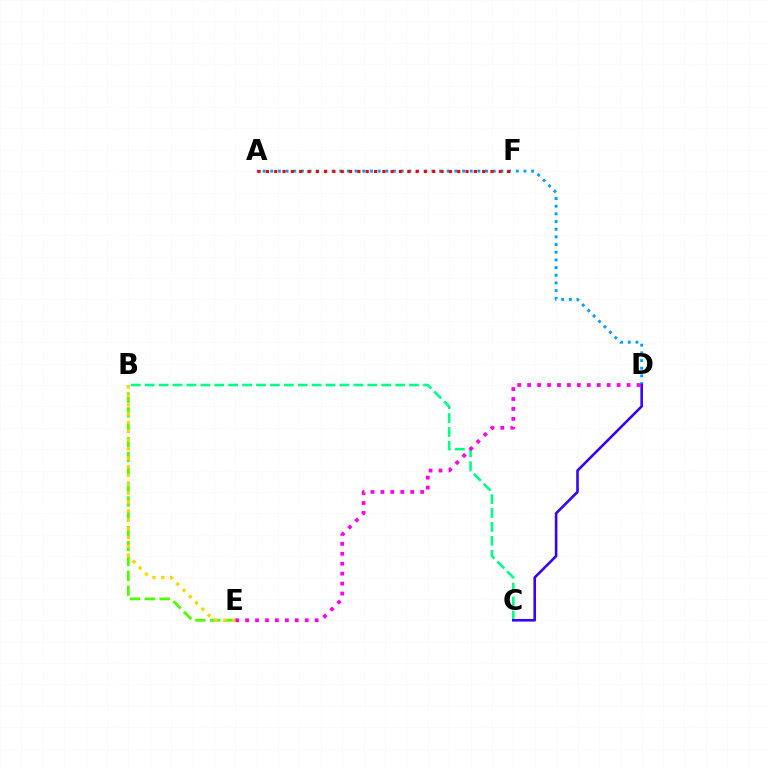{('A', 'D'): [{'color': '#009eff', 'line_style': 'dotted', 'thickness': 2.08}], ('A', 'F'): [{'color': '#ff0000', 'line_style': 'dotted', 'thickness': 2.26}], ('B', 'C'): [{'color': '#00ff86', 'line_style': 'dashed', 'thickness': 1.89}], ('B', 'E'): [{'color': '#4fff00', 'line_style': 'dashed', 'thickness': 2.02}, {'color': '#ffd500', 'line_style': 'dotted', 'thickness': 2.4}], ('C', 'D'): [{'color': '#3700ff', 'line_style': 'solid', 'thickness': 1.86}], ('D', 'E'): [{'color': '#ff00ed', 'line_style': 'dotted', 'thickness': 2.7}]}